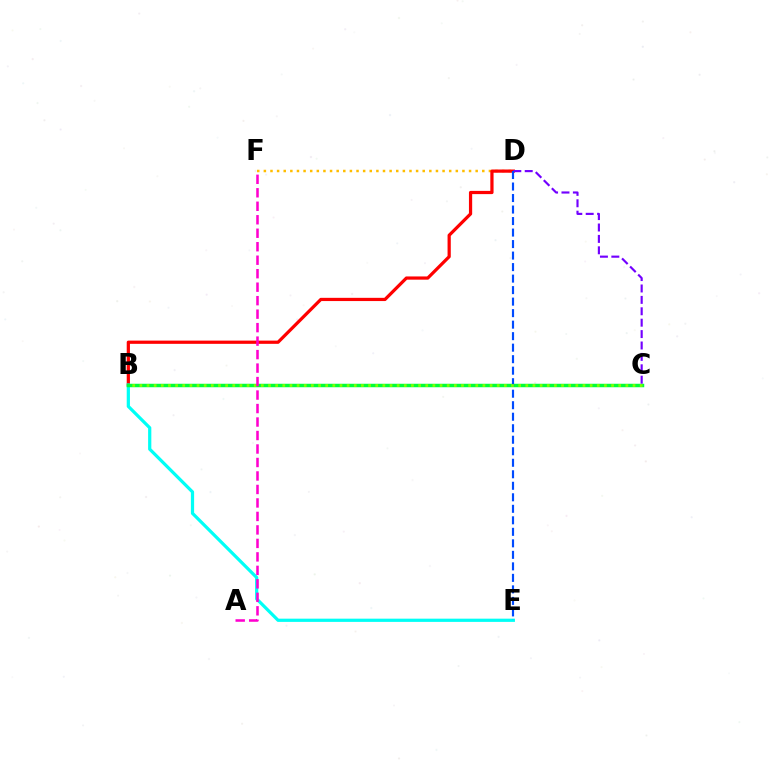{('D', 'F'): [{'color': '#ffbd00', 'line_style': 'dotted', 'thickness': 1.8}], ('B', 'D'): [{'color': '#ff0000', 'line_style': 'solid', 'thickness': 2.32}], ('B', 'E'): [{'color': '#00fff6', 'line_style': 'solid', 'thickness': 2.32}], ('B', 'C'): [{'color': '#00ff39', 'line_style': 'solid', 'thickness': 2.5}, {'color': '#84ff00', 'line_style': 'dotted', 'thickness': 1.94}], ('C', 'D'): [{'color': '#7200ff', 'line_style': 'dashed', 'thickness': 1.55}], ('D', 'E'): [{'color': '#004bff', 'line_style': 'dashed', 'thickness': 1.56}], ('A', 'F'): [{'color': '#ff00cf', 'line_style': 'dashed', 'thickness': 1.83}]}